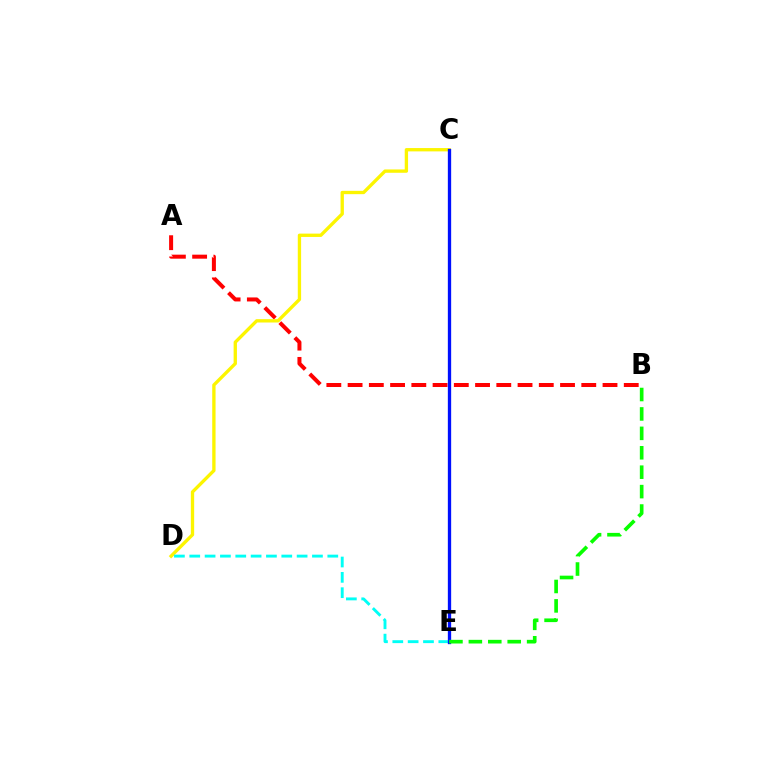{('C', 'E'): [{'color': '#ee00ff', 'line_style': 'dotted', 'thickness': 1.93}, {'color': '#0010ff', 'line_style': 'solid', 'thickness': 2.38}], ('A', 'B'): [{'color': '#ff0000', 'line_style': 'dashed', 'thickness': 2.89}], ('C', 'D'): [{'color': '#fcf500', 'line_style': 'solid', 'thickness': 2.4}], ('D', 'E'): [{'color': '#00fff6', 'line_style': 'dashed', 'thickness': 2.08}], ('B', 'E'): [{'color': '#08ff00', 'line_style': 'dashed', 'thickness': 2.64}]}